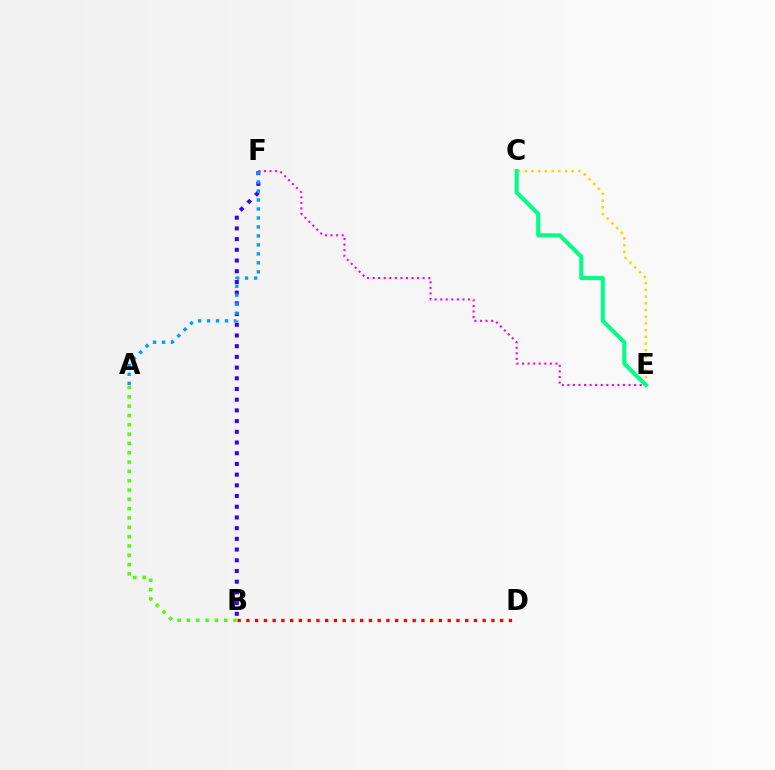{('E', 'F'): [{'color': '#ff00ed', 'line_style': 'dotted', 'thickness': 1.51}], ('C', 'E'): [{'color': '#ffd500', 'line_style': 'dotted', 'thickness': 1.82}, {'color': '#00ff86', 'line_style': 'solid', 'thickness': 2.91}], ('B', 'F'): [{'color': '#3700ff', 'line_style': 'dotted', 'thickness': 2.91}], ('A', 'F'): [{'color': '#009eff', 'line_style': 'dotted', 'thickness': 2.44}], ('B', 'D'): [{'color': '#ff0000', 'line_style': 'dotted', 'thickness': 2.38}], ('A', 'B'): [{'color': '#4fff00', 'line_style': 'dotted', 'thickness': 2.53}]}